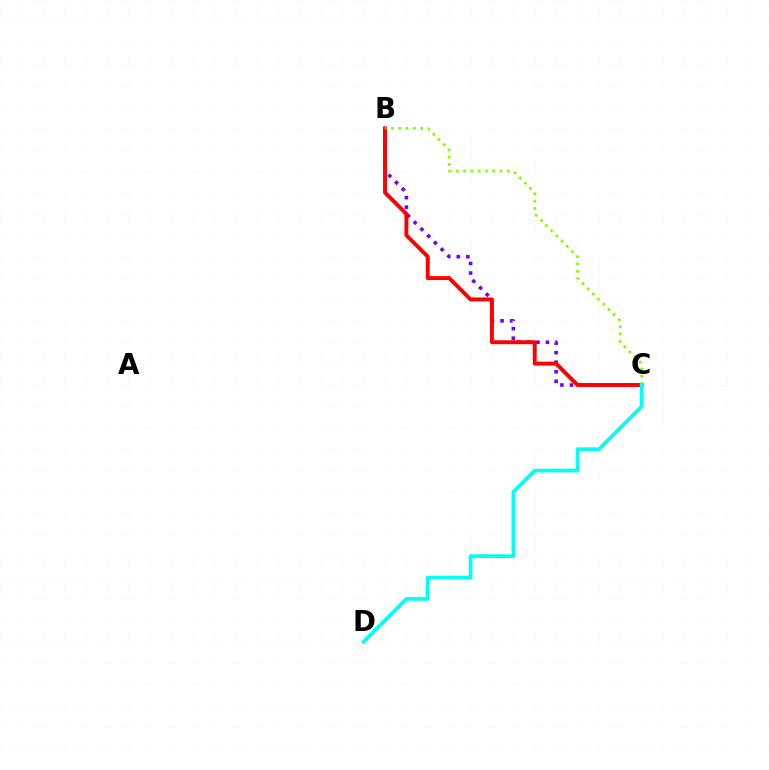{('B', 'C'): [{'color': '#7200ff', 'line_style': 'dotted', 'thickness': 2.59}, {'color': '#ff0000', 'line_style': 'solid', 'thickness': 2.83}, {'color': '#84ff00', 'line_style': 'dotted', 'thickness': 1.99}], ('C', 'D'): [{'color': '#00fff6', 'line_style': 'solid', 'thickness': 2.65}]}